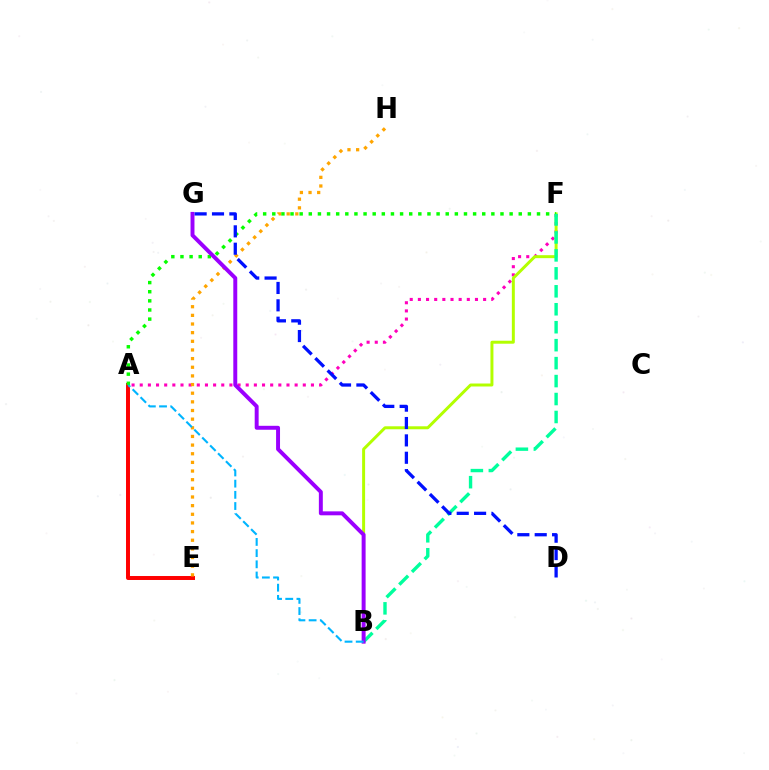{('A', 'F'): [{'color': '#ff00bd', 'line_style': 'dotted', 'thickness': 2.22}, {'color': '#08ff00', 'line_style': 'dotted', 'thickness': 2.48}], ('A', 'E'): [{'color': '#ff0000', 'line_style': 'solid', 'thickness': 2.86}], ('B', 'F'): [{'color': '#b3ff00', 'line_style': 'solid', 'thickness': 2.14}, {'color': '#00ff9d', 'line_style': 'dashed', 'thickness': 2.44}], ('E', 'H'): [{'color': '#ffa500', 'line_style': 'dotted', 'thickness': 2.35}], ('B', 'G'): [{'color': '#9b00ff', 'line_style': 'solid', 'thickness': 2.84}], ('A', 'B'): [{'color': '#00b5ff', 'line_style': 'dashed', 'thickness': 1.52}], ('D', 'G'): [{'color': '#0010ff', 'line_style': 'dashed', 'thickness': 2.36}]}